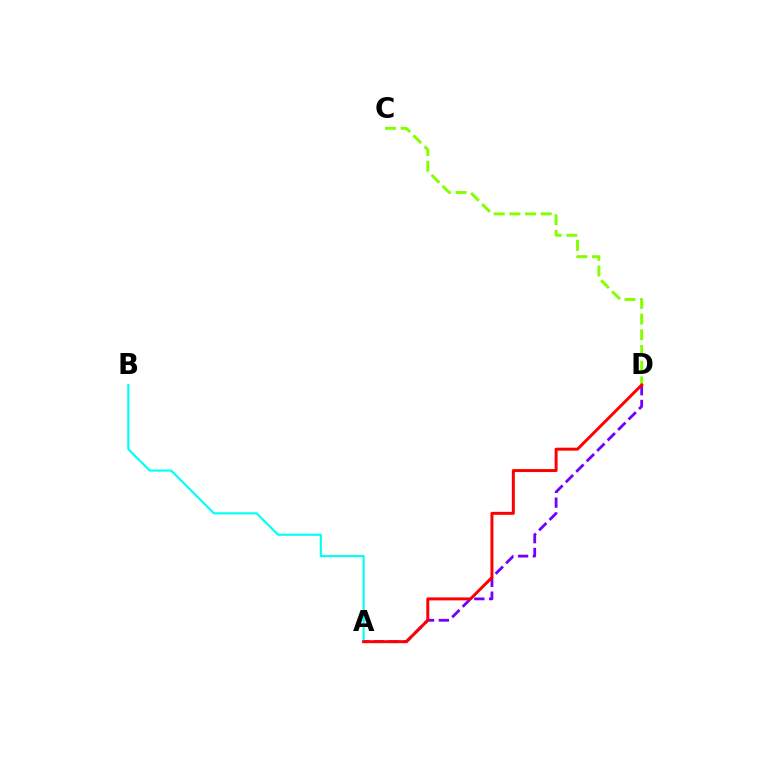{('C', 'D'): [{'color': '#84ff00', 'line_style': 'dashed', 'thickness': 2.13}], ('A', 'D'): [{'color': '#7200ff', 'line_style': 'dashed', 'thickness': 2.01}, {'color': '#ff0000', 'line_style': 'solid', 'thickness': 2.13}], ('A', 'B'): [{'color': '#00fff6', 'line_style': 'solid', 'thickness': 1.53}]}